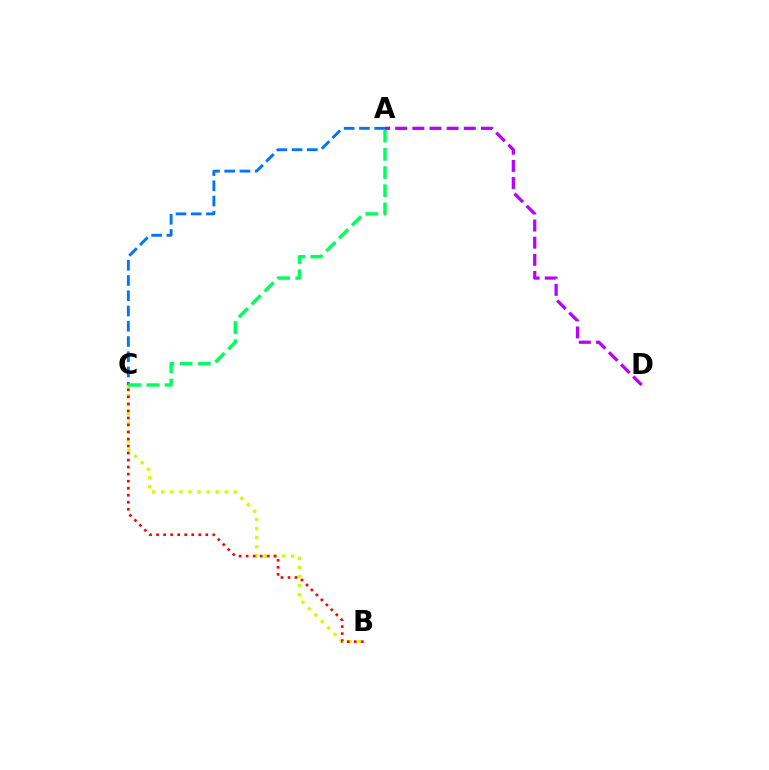{('B', 'C'): [{'color': '#d1ff00', 'line_style': 'dotted', 'thickness': 2.47}, {'color': '#ff0000', 'line_style': 'dotted', 'thickness': 1.91}], ('A', 'D'): [{'color': '#b900ff', 'line_style': 'dashed', 'thickness': 2.33}], ('A', 'C'): [{'color': '#0074ff', 'line_style': 'dashed', 'thickness': 2.07}, {'color': '#00ff5c', 'line_style': 'dashed', 'thickness': 2.47}]}